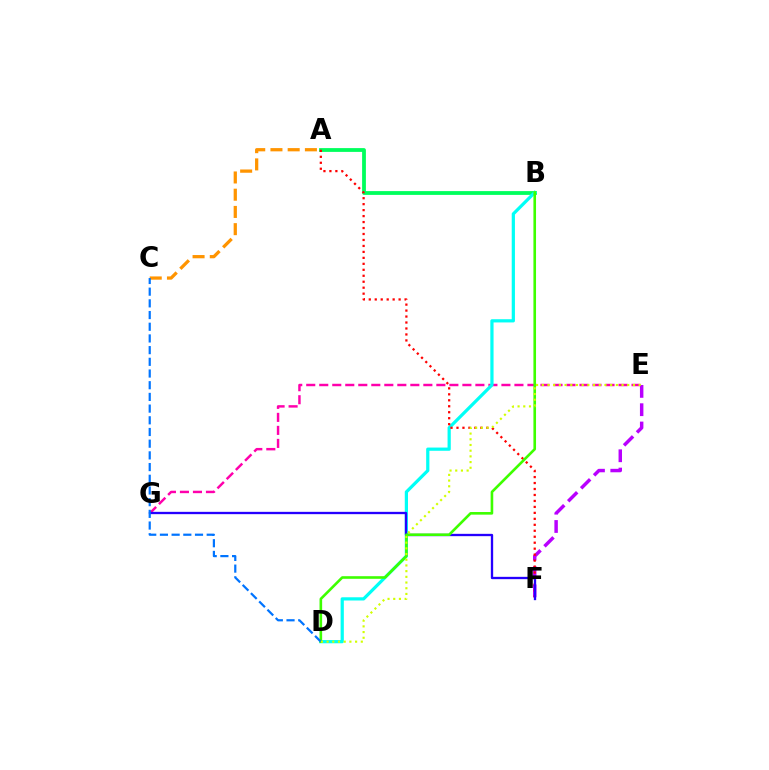{('E', 'G'): [{'color': '#ff00ac', 'line_style': 'dashed', 'thickness': 1.77}], ('E', 'F'): [{'color': '#b900ff', 'line_style': 'dashed', 'thickness': 2.49}], ('A', 'B'): [{'color': '#00ff5c', 'line_style': 'solid', 'thickness': 2.73}], ('B', 'D'): [{'color': '#00fff6', 'line_style': 'solid', 'thickness': 2.32}, {'color': '#3dff00', 'line_style': 'solid', 'thickness': 1.89}], ('A', 'F'): [{'color': '#ff0000', 'line_style': 'dotted', 'thickness': 1.62}], ('F', 'G'): [{'color': '#2500ff', 'line_style': 'solid', 'thickness': 1.67}], ('A', 'C'): [{'color': '#ff9400', 'line_style': 'dashed', 'thickness': 2.34}], ('C', 'D'): [{'color': '#0074ff', 'line_style': 'dashed', 'thickness': 1.59}], ('D', 'E'): [{'color': '#d1ff00', 'line_style': 'dotted', 'thickness': 1.55}]}